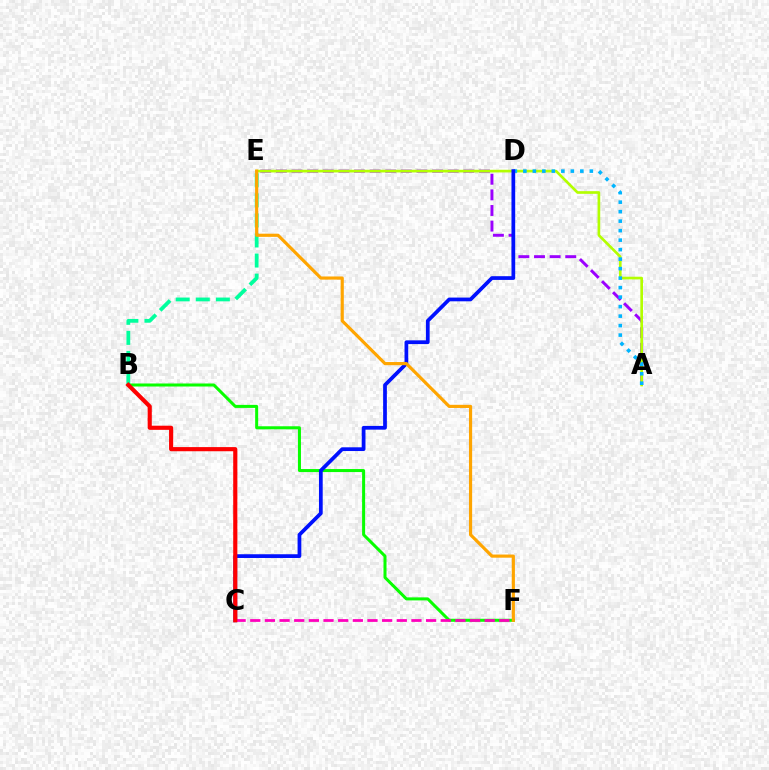{('B', 'E'): [{'color': '#00ff9d', 'line_style': 'dashed', 'thickness': 2.73}], ('A', 'E'): [{'color': '#9b00ff', 'line_style': 'dashed', 'thickness': 2.12}, {'color': '#b3ff00', 'line_style': 'solid', 'thickness': 1.92}], ('A', 'D'): [{'color': '#00b5ff', 'line_style': 'dotted', 'thickness': 2.58}], ('B', 'F'): [{'color': '#08ff00', 'line_style': 'solid', 'thickness': 2.18}], ('C', 'D'): [{'color': '#0010ff', 'line_style': 'solid', 'thickness': 2.69}], ('E', 'F'): [{'color': '#ffa500', 'line_style': 'solid', 'thickness': 2.28}], ('C', 'F'): [{'color': '#ff00bd', 'line_style': 'dashed', 'thickness': 1.99}], ('B', 'C'): [{'color': '#ff0000', 'line_style': 'solid', 'thickness': 2.98}]}